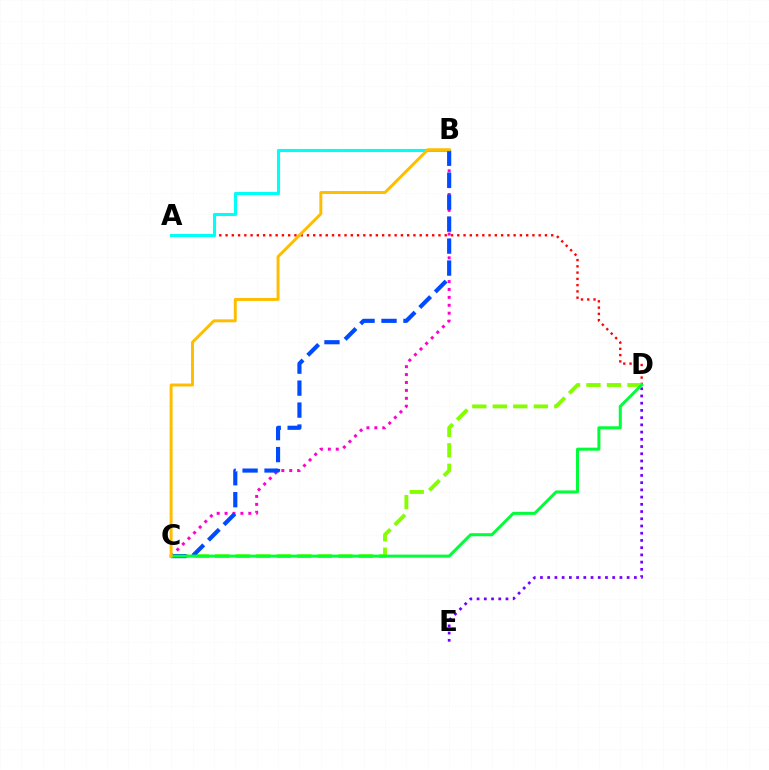{('A', 'D'): [{'color': '#ff0000', 'line_style': 'dotted', 'thickness': 1.7}], ('D', 'E'): [{'color': '#7200ff', 'line_style': 'dotted', 'thickness': 1.96}], ('C', 'D'): [{'color': '#84ff00', 'line_style': 'dashed', 'thickness': 2.79}, {'color': '#00ff39', 'line_style': 'solid', 'thickness': 2.17}], ('B', 'C'): [{'color': '#ff00cf', 'line_style': 'dotted', 'thickness': 2.15}, {'color': '#004bff', 'line_style': 'dashed', 'thickness': 2.98}, {'color': '#ffbd00', 'line_style': 'solid', 'thickness': 2.12}], ('A', 'B'): [{'color': '#00fff6', 'line_style': 'solid', 'thickness': 2.24}]}